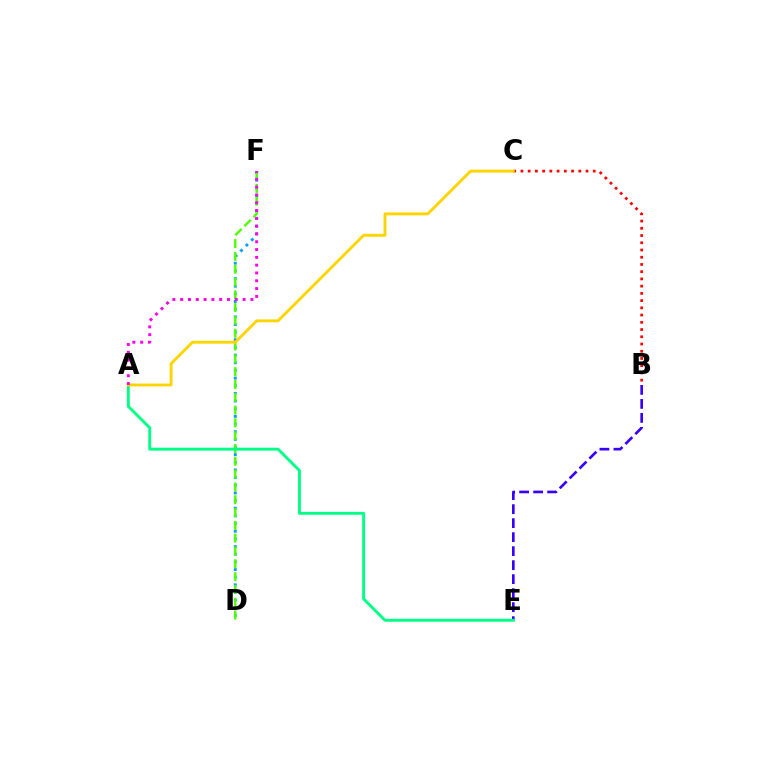{('D', 'F'): [{'color': '#009eff', 'line_style': 'dotted', 'thickness': 2.08}, {'color': '#4fff00', 'line_style': 'dashed', 'thickness': 1.74}], ('B', 'C'): [{'color': '#ff0000', 'line_style': 'dotted', 'thickness': 1.96}], ('B', 'E'): [{'color': '#3700ff', 'line_style': 'dashed', 'thickness': 1.9}], ('A', 'E'): [{'color': '#00ff86', 'line_style': 'solid', 'thickness': 2.08}], ('A', 'C'): [{'color': '#ffd500', 'line_style': 'solid', 'thickness': 2.07}], ('A', 'F'): [{'color': '#ff00ed', 'line_style': 'dotted', 'thickness': 2.12}]}